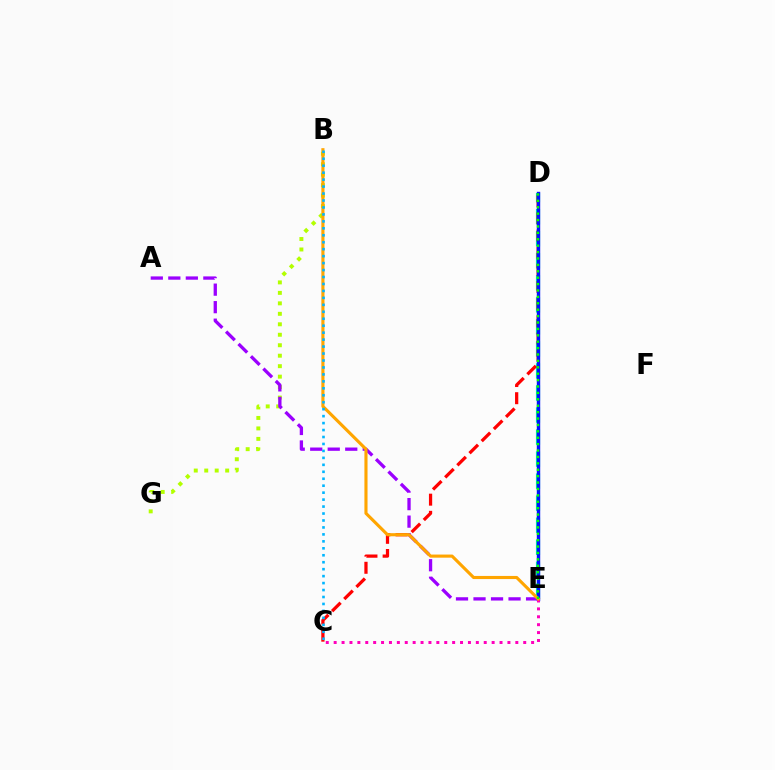{('D', 'E'): [{'color': '#00ff9d', 'line_style': 'dashed', 'thickness': 2.99}, {'color': '#0010ff', 'line_style': 'solid', 'thickness': 2.45}, {'color': '#08ff00', 'line_style': 'dotted', 'thickness': 1.74}], ('B', 'G'): [{'color': '#b3ff00', 'line_style': 'dotted', 'thickness': 2.85}], ('A', 'E'): [{'color': '#9b00ff', 'line_style': 'dashed', 'thickness': 2.38}], ('C', 'D'): [{'color': '#ff0000', 'line_style': 'dashed', 'thickness': 2.33}], ('C', 'E'): [{'color': '#ff00bd', 'line_style': 'dotted', 'thickness': 2.15}], ('B', 'E'): [{'color': '#ffa500', 'line_style': 'solid', 'thickness': 2.24}], ('B', 'C'): [{'color': '#00b5ff', 'line_style': 'dotted', 'thickness': 1.89}]}